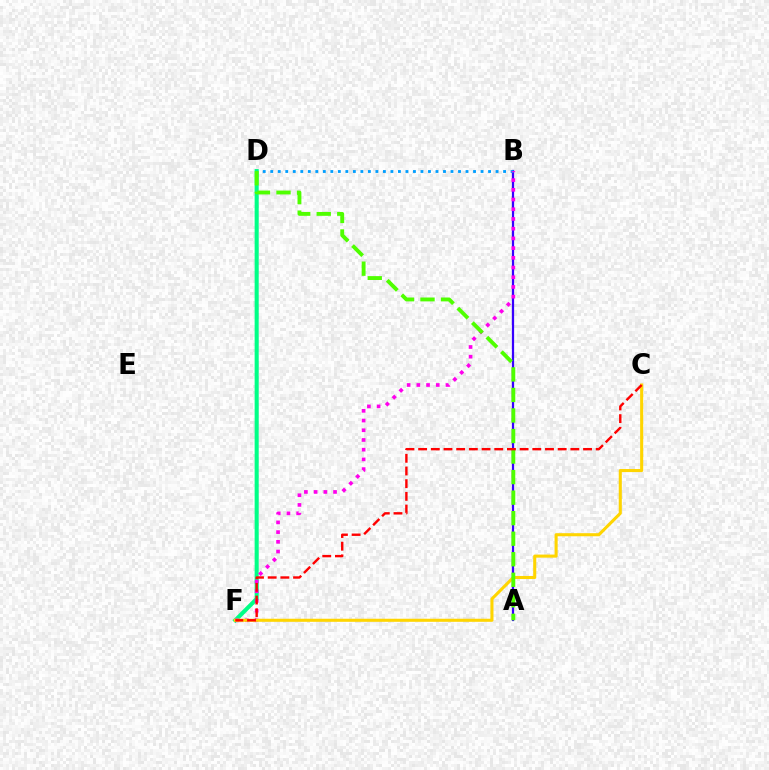{('A', 'B'): [{'color': '#3700ff', 'line_style': 'solid', 'thickness': 1.61}], ('B', 'D'): [{'color': '#009eff', 'line_style': 'dotted', 'thickness': 2.04}], ('D', 'F'): [{'color': '#00ff86', 'line_style': 'solid', 'thickness': 2.93}], ('B', 'F'): [{'color': '#ff00ed', 'line_style': 'dotted', 'thickness': 2.64}], ('C', 'F'): [{'color': '#ffd500', 'line_style': 'solid', 'thickness': 2.21}, {'color': '#ff0000', 'line_style': 'dashed', 'thickness': 1.72}], ('A', 'D'): [{'color': '#4fff00', 'line_style': 'dashed', 'thickness': 2.79}]}